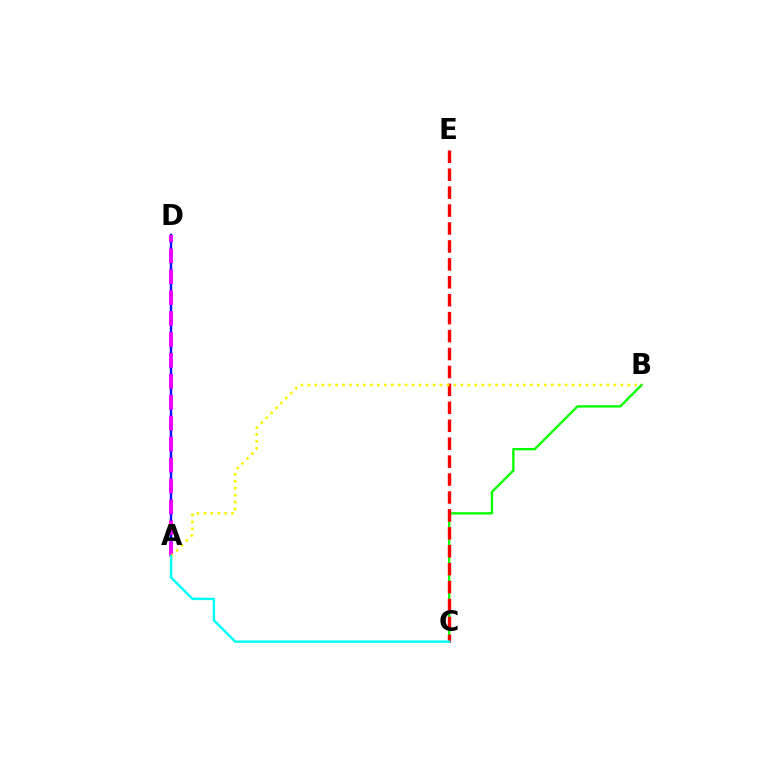{('B', 'C'): [{'color': '#08ff00', 'line_style': 'solid', 'thickness': 1.68}], ('A', 'D'): [{'color': '#0010ff', 'line_style': 'solid', 'thickness': 1.77}, {'color': '#ee00ff', 'line_style': 'dashed', 'thickness': 2.84}], ('C', 'E'): [{'color': '#ff0000', 'line_style': 'dashed', 'thickness': 2.44}], ('A', 'B'): [{'color': '#fcf500', 'line_style': 'dotted', 'thickness': 1.89}], ('A', 'C'): [{'color': '#00fff6', 'line_style': 'solid', 'thickness': 1.75}]}